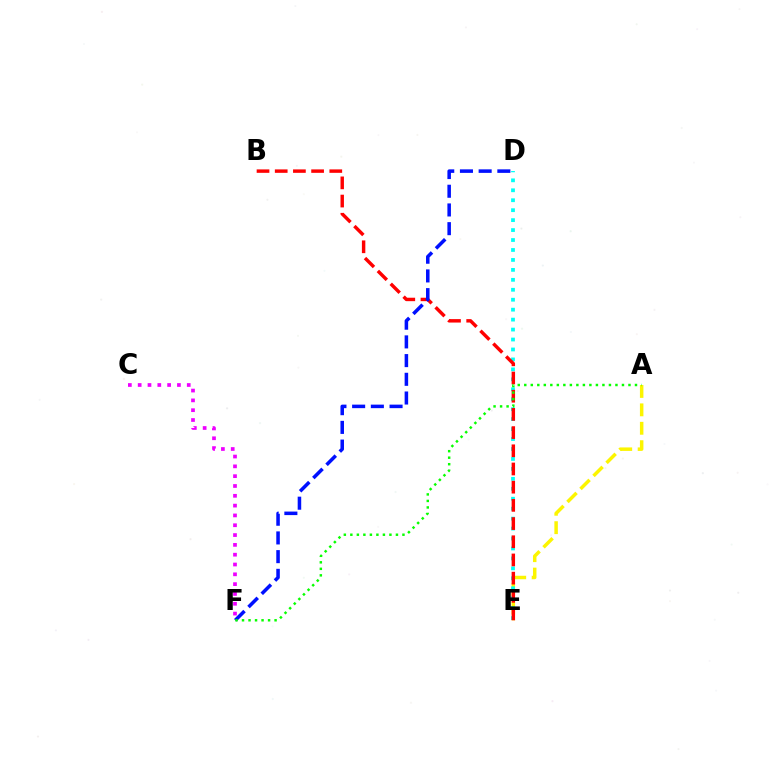{('A', 'E'): [{'color': '#fcf500', 'line_style': 'dashed', 'thickness': 2.5}], ('D', 'E'): [{'color': '#00fff6', 'line_style': 'dotted', 'thickness': 2.7}], ('B', 'E'): [{'color': '#ff0000', 'line_style': 'dashed', 'thickness': 2.47}], ('D', 'F'): [{'color': '#0010ff', 'line_style': 'dashed', 'thickness': 2.54}], ('A', 'F'): [{'color': '#08ff00', 'line_style': 'dotted', 'thickness': 1.77}], ('C', 'F'): [{'color': '#ee00ff', 'line_style': 'dotted', 'thickness': 2.67}]}